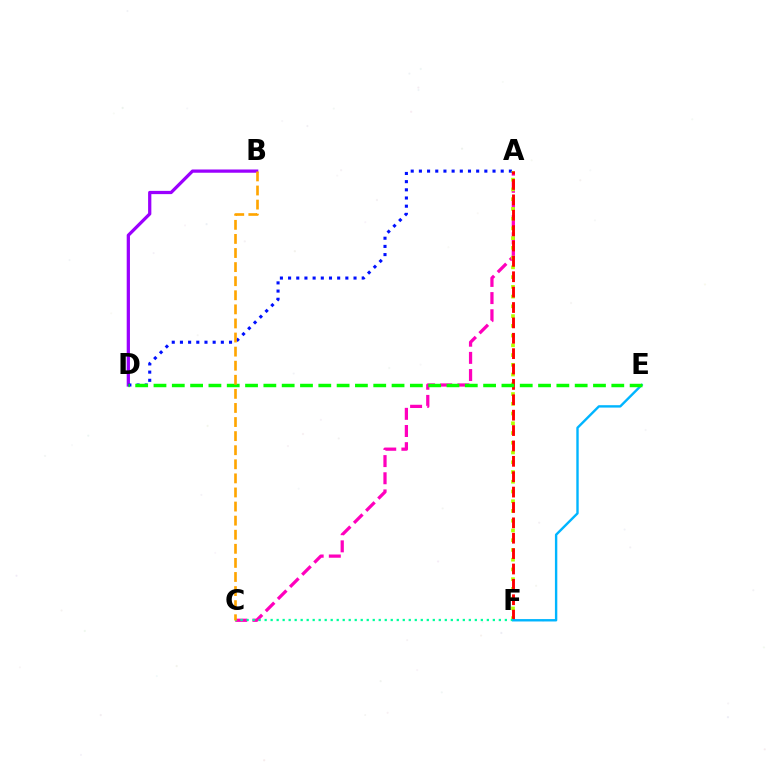{('A', 'C'): [{'color': '#ff00bd', 'line_style': 'dashed', 'thickness': 2.33}], ('B', 'D'): [{'color': '#9b00ff', 'line_style': 'solid', 'thickness': 2.34}], ('A', 'D'): [{'color': '#0010ff', 'line_style': 'dotted', 'thickness': 2.22}], ('A', 'F'): [{'color': '#b3ff00', 'line_style': 'dotted', 'thickness': 2.65}, {'color': '#ff0000', 'line_style': 'dashed', 'thickness': 2.09}], ('C', 'F'): [{'color': '#00ff9d', 'line_style': 'dotted', 'thickness': 1.63}], ('E', 'F'): [{'color': '#00b5ff', 'line_style': 'solid', 'thickness': 1.72}], ('D', 'E'): [{'color': '#08ff00', 'line_style': 'dashed', 'thickness': 2.49}], ('B', 'C'): [{'color': '#ffa500', 'line_style': 'dashed', 'thickness': 1.91}]}